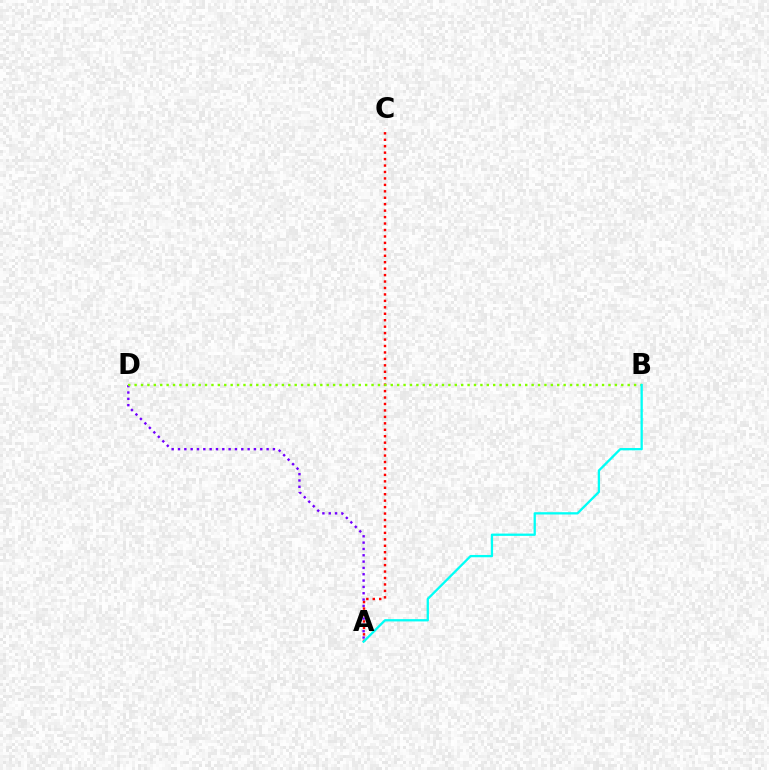{('A', 'D'): [{'color': '#7200ff', 'line_style': 'dotted', 'thickness': 1.72}], ('A', 'C'): [{'color': '#ff0000', 'line_style': 'dotted', 'thickness': 1.75}], ('B', 'D'): [{'color': '#84ff00', 'line_style': 'dotted', 'thickness': 1.74}], ('A', 'B'): [{'color': '#00fff6', 'line_style': 'solid', 'thickness': 1.65}]}